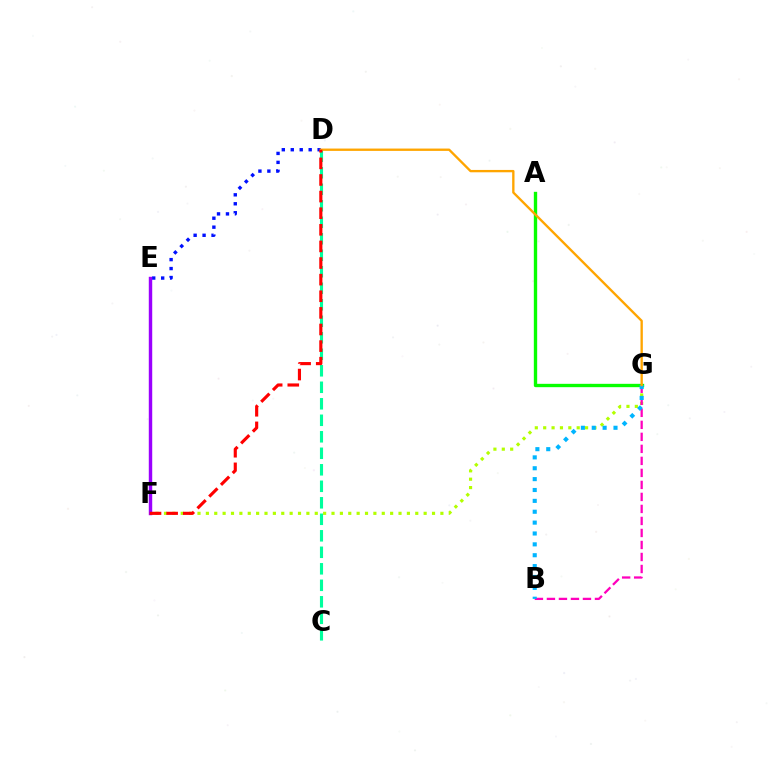{('F', 'G'): [{'color': '#b3ff00', 'line_style': 'dotted', 'thickness': 2.28}], ('A', 'G'): [{'color': '#08ff00', 'line_style': 'solid', 'thickness': 2.41}], ('B', 'G'): [{'color': '#ff00bd', 'line_style': 'dashed', 'thickness': 1.63}, {'color': '#00b5ff', 'line_style': 'dotted', 'thickness': 2.95}], ('C', 'D'): [{'color': '#00ff9d', 'line_style': 'dashed', 'thickness': 2.24}], ('D', 'E'): [{'color': '#0010ff', 'line_style': 'dotted', 'thickness': 2.43}], ('E', 'F'): [{'color': '#9b00ff', 'line_style': 'solid', 'thickness': 2.47}], ('D', 'G'): [{'color': '#ffa500', 'line_style': 'solid', 'thickness': 1.69}], ('D', 'F'): [{'color': '#ff0000', 'line_style': 'dashed', 'thickness': 2.26}]}